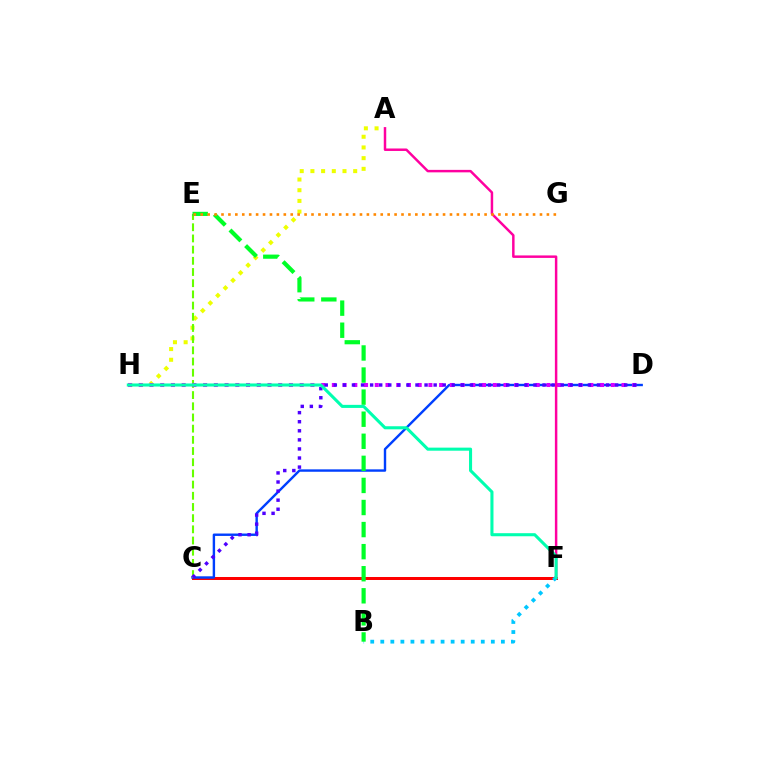{('C', 'F'): [{'color': '#ff0000', 'line_style': 'solid', 'thickness': 2.16}], ('A', 'H'): [{'color': '#eeff00', 'line_style': 'dotted', 'thickness': 2.91}], ('C', 'D'): [{'color': '#003fff', 'line_style': 'solid', 'thickness': 1.73}, {'color': '#4f00ff', 'line_style': 'dotted', 'thickness': 2.47}], ('C', 'E'): [{'color': '#66ff00', 'line_style': 'dashed', 'thickness': 1.52}], ('D', 'H'): [{'color': '#d600ff', 'line_style': 'dotted', 'thickness': 2.91}], ('B', 'F'): [{'color': '#00c7ff', 'line_style': 'dotted', 'thickness': 2.73}], ('B', 'E'): [{'color': '#00ff27', 'line_style': 'dashed', 'thickness': 3.0}], ('A', 'F'): [{'color': '#ff00a0', 'line_style': 'solid', 'thickness': 1.78}], ('E', 'G'): [{'color': '#ff8800', 'line_style': 'dotted', 'thickness': 1.88}], ('F', 'H'): [{'color': '#00ffaf', 'line_style': 'solid', 'thickness': 2.21}]}